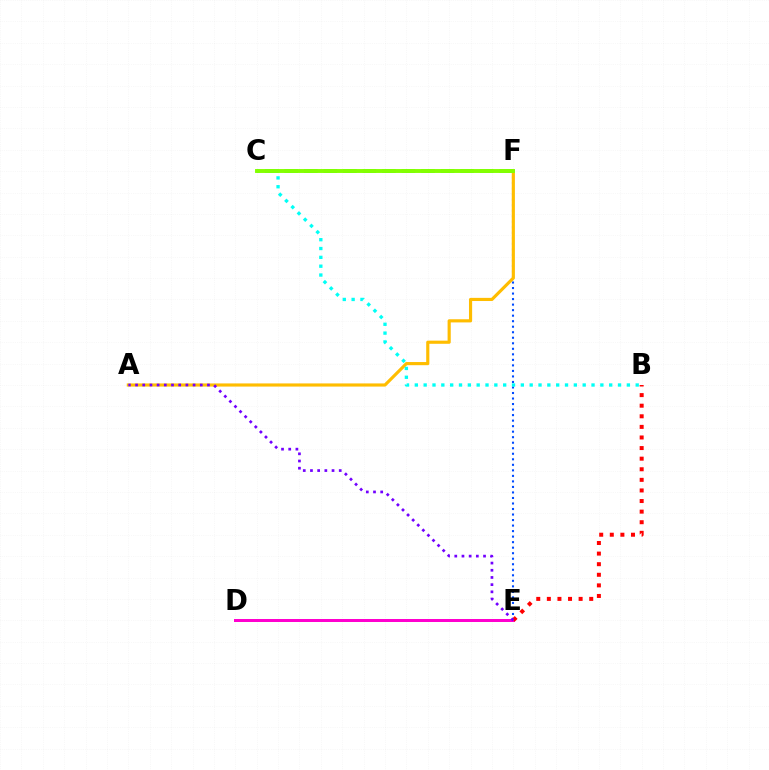{('E', 'F'): [{'color': '#004bff', 'line_style': 'dotted', 'thickness': 1.5}], ('C', 'F'): [{'color': '#00ff39', 'line_style': 'dashed', 'thickness': 2.65}, {'color': '#84ff00', 'line_style': 'solid', 'thickness': 2.81}], ('D', 'E'): [{'color': '#ff00cf', 'line_style': 'solid', 'thickness': 2.15}], ('B', 'E'): [{'color': '#ff0000', 'line_style': 'dotted', 'thickness': 2.88}], ('A', 'F'): [{'color': '#ffbd00', 'line_style': 'solid', 'thickness': 2.27}], ('B', 'C'): [{'color': '#00fff6', 'line_style': 'dotted', 'thickness': 2.4}], ('A', 'E'): [{'color': '#7200ff', 'line_style': 'dotted', 'thickness': 1.95}]}